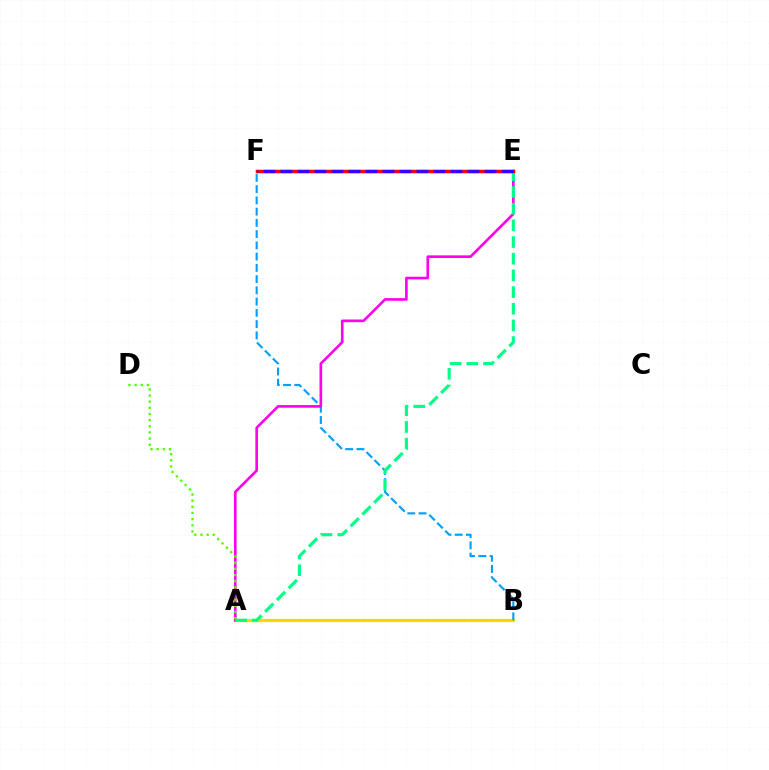{('A', 'B'): [{'color': '#ffd500', 'line_style': 'solid', 'thickness': 2.32}], ('B', 'F'): [{'color': '#009eff', 'line_style': 'dashed', 'thickness': 1.53}], ('A', 'E'): [{'color': '#ff00ed', 'line_style': 'solid', 'thickness': 1.91}, {'color': '#00ff86', 'line_style': 'dashed', 'thickness': 2.27}], ('A', 'D'): [{'color': '#4fff00', 'line_style': 'dotted', 'thickness': 1.67}], ('E', 'F'): [{'color': '#ff0000', 'line_style': 'solid', 'thickness': 2.51}, {'color': '#3700ff', 'line_style': 'dashed', 'thickness': 2.31}]}